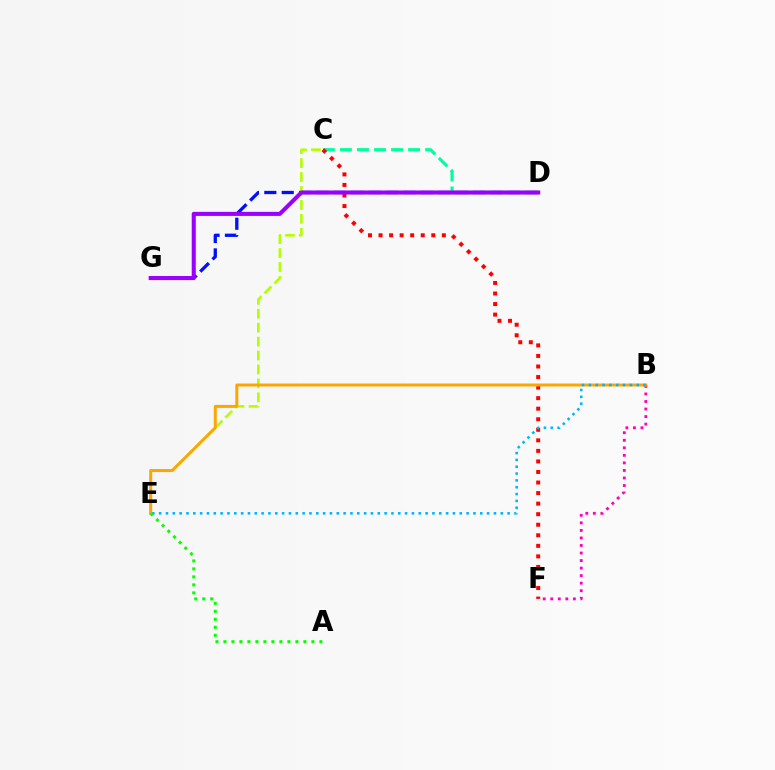{('D', 'G'): [{'color': '#0010ff', 'line_style': 'dashed', 'thickness': 2.36}, {'color': '#9b00ff', 'line_style': 'solid', 'thickness': 2.92}], ('C', 'D'): [{'color': '#00ff9d', 'line_style': 'dashed', 'thickness': 2.32}], ('C', 'E'): [{'color': '#b3ff00', 'line_style': 'dashed', 'thickness': 1.89}], ('B', 'F'): [{'color': '#ff00bd', 'line_style': 'dotted', 'thickness': 2.05}], ('C', 'F'): [{'color': '#ff0000', 'line_style': 'dotted', 'thickness': 2.87}], ('B', 'E'): [{'color': '#ffa500', 'line_style': 'solid', 'thickness': 2.15}, {'color': '#00b5ff', 'line_style': 'dotted', 'thickness': 1.86}], ('A', 'E'): [{'color': '#08ff00', 'line_style': 'dotted', 'thickness': 2.17}]}